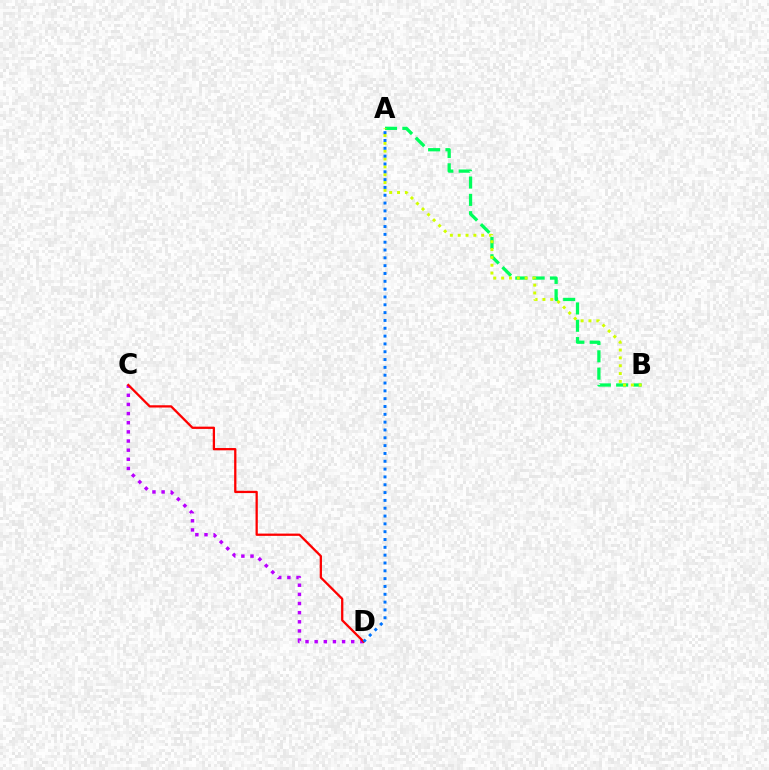{('A', 'B'): [{'color': '#00ff5c', 'line_style': 'dashed', 'thickness': 2.35}, {'color': '#d1ff00', 'line_style': 'dotted', 'thickness': 2.13}], ('C', 'D'): [{'color': '#b900ff', 'line_style': 'dotted', 'thickness': 2.48}, {'color': '#ff0000', 'line_style': 'solid', 'thickness': 1.64}], ('A', 'D'): [{'color': '#0074ff', 'line_style': 'dotted', 'thickness': 2.13}]}